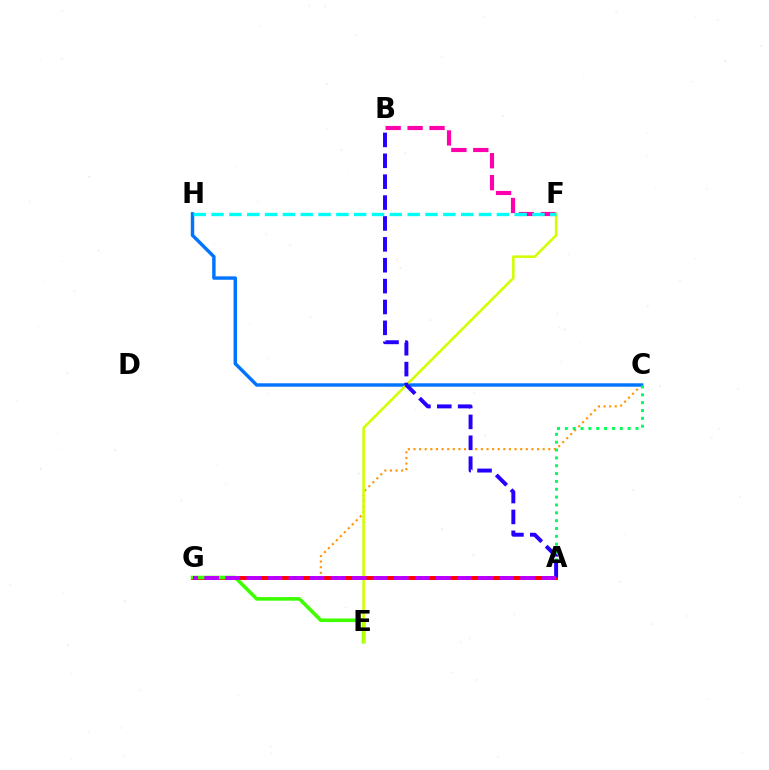{('C', 'G'): [{'color': '#ff9400', 'line_style': 'dotted', 'thickness': 1.53}], ('C', 'H'): [{'color': '#0074ff', 'line_style': 'solid', 'thickness': 2.47}], ('A', 'C'): [{'color': '#00ff5c', 'line_style': 'dotted', 'thickness': 2.13}], ('A', 'G'): [{'color': '#ff0000', 'line_style': 'solid', 'thickness': 2.83}, {'color': '#b900ff', 'line_style': 'dashed', 'thickness': 2.86}], ('B', 'F'): [{'color': '#ff00ac', 'line_style': 'dashed', 'thickness': 2.98}], ('E', 'G'): [{'color': '#3dff00', 'line_style': 'solid', 'thickness': 2.57}], ('E', 'F'): [{'color': '#d1ff00', 'line_style': 'solid', 'thickness': 1.85}], ('A', 'B'): [{'color': '#2500ff', 'line_style': 'dashed', 'thickness': 2.84}], ('F', 'H'): [{'color': '#00fff6', 'line_style': 'dashed', 'thickness': 2.42}]}